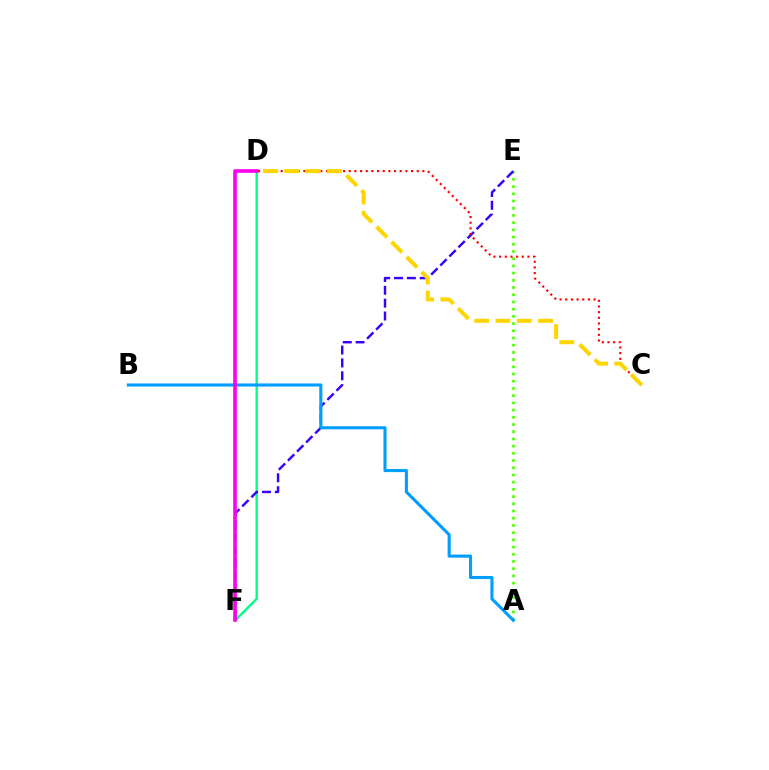{('D', 'F'): [{'color': '#00ff86', 'line_style': 'solid', 'thickness': 1.72}, {'color': '#ff00ed', 'line_style': 'solid', 'thickness': 2.61}], ('A', 'E'): [{'color': '#4fff00', 'line_style': 'dotted', 'thickness': 1.96}], ('E', 'F'): [{'color': '#3700ff', 'line_style': 'dashed', 'thickness': 1.75}], ('A', 'B'): [{'color': '#009eff', 'line_style': 'solid', 'thickness': 2.22}], ('C', 'D'): [{'color': '#ff0000', 'line_style': 'dotted', 'thickness': 1.54}, {'color': '#ffd500', 'line_style': 'dashed', 'thickness': 2.89}]}